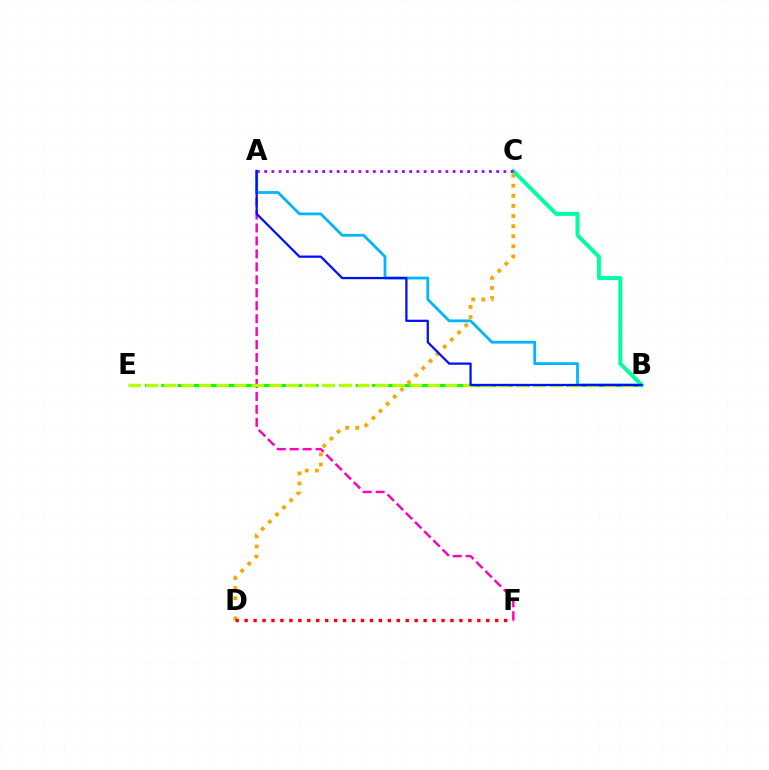{('B', 'E'): [{'color': '#08ff00', 'line_style': 'dashed', 'thickness': 2.2}, {'color': '#b3ff00', 'line_style': 'dashed', 'thickness': 2.39}], ('A', 'F'): [{'color': '#ff00bd', 'line_style': 'dashed', 'thickness': 1.76}], ('A', 'B'): [{'color': '#00b5ff', 'line_style': 'solid', 'thickness': 2.01}, {'color': '#0010ff', 'line_style': 'solid', 'thickness': 1.62}], ('C', 'D'): [{'color': '#ffa500', 'line_style': 'dotted', 'thickness': 2.74}], ('D', 'F'): [{'color': '#ff0000', 'line_style': 'dotted', 'thickness': 2.43}], ('B', 'C'): [{'color': '#00ff9d', 'line_style': 'solid', 'thickness': 2.84}], ('A', 'C'): [{'color': '#9b00ff', 'line_style': 'dotted', 'thickness': 1.97}]}